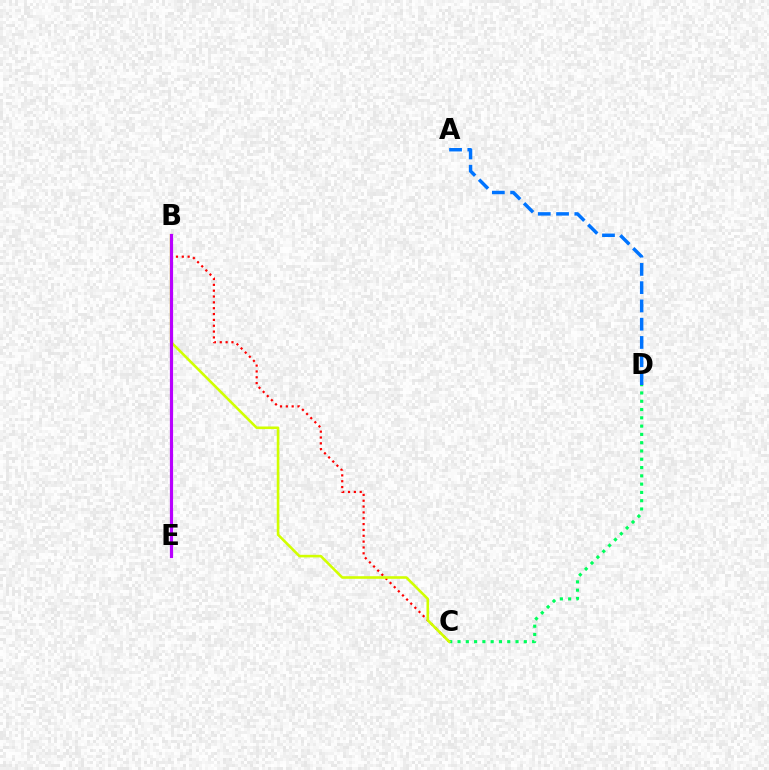{('C', 'D'): [{'color': '#00ff5c', 'line_style': 'dotted', 'thickness': 2.25}], ('A', 'D'): [{'color': '#0074ff', 'line_style': 'dashed', 'thickness': 2.48}], ('B', 'C'): [{'color': '#ff0000', 'line_style': 'dotted', 'thickness': 1.59}, {'color': '#d1ff00', 'line_style': 'solid', 'thickness': 1.87}], ('B', 'E'): [{'color': '#b900ff', 'line_style': 'solid', 'thickness': 2.3}]}